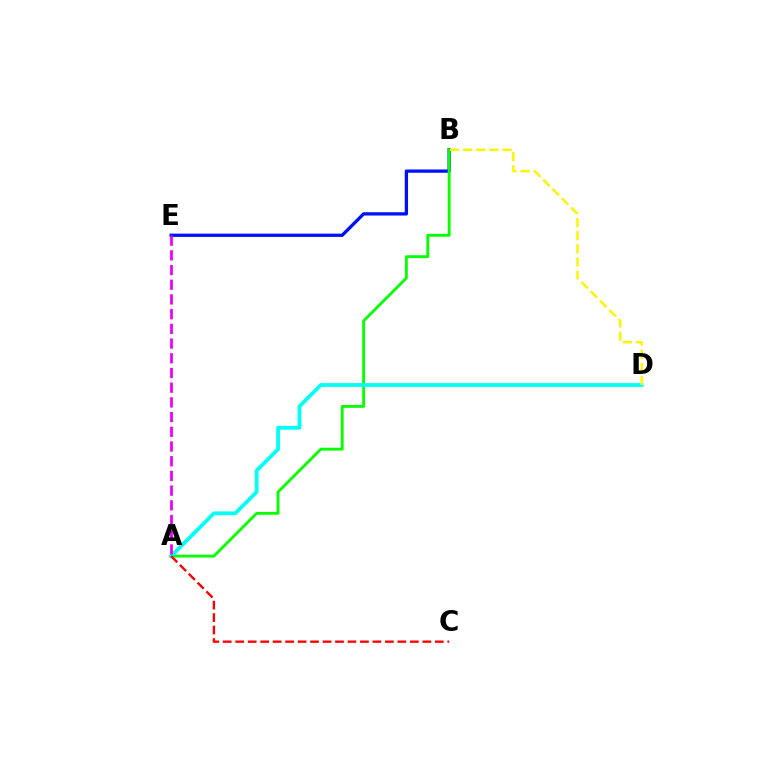{('B', 'E'): [{'color': '#0010ff', 'line_style': 'solid', 'thickness': 2.37}], ('A', 'B'): [{'color': '#08ff00', 'line_style': 'solid', 'thickness': 2.05}], ('A', 'D'): [{'color': '#00fff6', 'line_style': 'solid', 'thickness': 2.73}], ('B', 'D'): [{'color': '#fcf500', 'line_style': 'dashed', 'thickness': 1.78}], ('A', 'C'): [{'color': '#ff0000', 'line_style': 'dashed', 'thickness': 1.69}], ('A', 'E'): [{'color': '#ee00ff', 'line_style': 'dashed', 'thickness': 2.0}]}